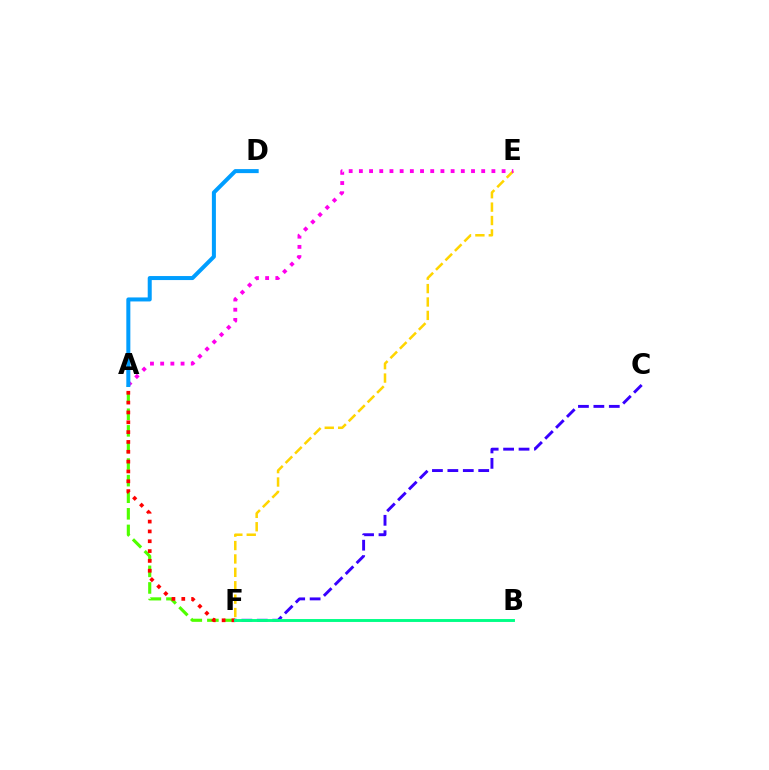{('E', 'F'): [{'color': '#ffd500', 'line_style': 'dashed', 'thickness': 1.82}], ('A', 'E'): [{'color': '#ff00ed', 'line_style': 'dotted', 'thickness': 2.77}], ('A', 'F'): [{'color': '#4fff00', 'line_style': 'dashed', 'thickness': 2.25}, {'color': '#ff0000', 'line_style': 'dotted', 'thickness': 2.67}], ('A', 'D'): [{'color': '#009eff', 'line_style': 'solid', 'thickness': 2.89}], ('C', 'F'): [{'color': '#3700ff', 'line_style': 'dashed', 'thickness': 2.1}], ('B', 'F'): [{'color': '#00ff86', 'line_style': 'solid', 'thickness': 2.09}]}